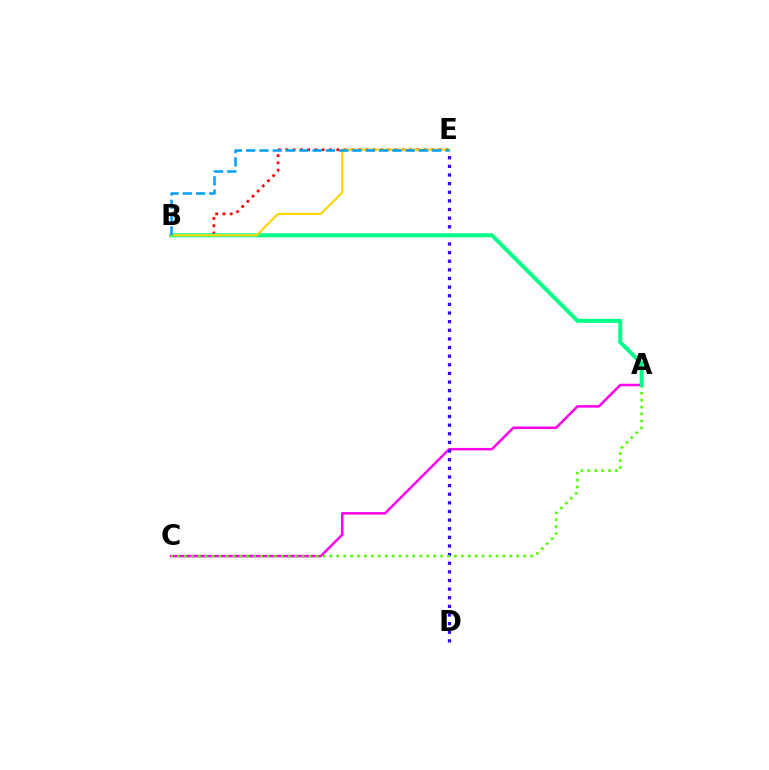{('A', 'C'): [{'color': '#ff00ed', 'line_style': 'solid', 'thickness': 1.81}, {'color': '#4fff00', 'line_style': 'dotted', 'thickness': 1.88}], ('D', 'E'): [{'color': '#3700ff', 'line_style': 'dotted', 'thickness': 2.34}], ('B', 'E'): [{'color': '#ff0000', 'line_style': 'dotted', 'thickness': 1.98}, {'color': '#ffd500', 'line_style': 'solid', 'thickness': 1.55}, {'color': '#009eff', 'line_style': 'dashed', 'thickness': 1.81}], ('A', 'B'): [{'color': '#00ff86', 'line_style': 'solid', 'thickness': 2.86}]}